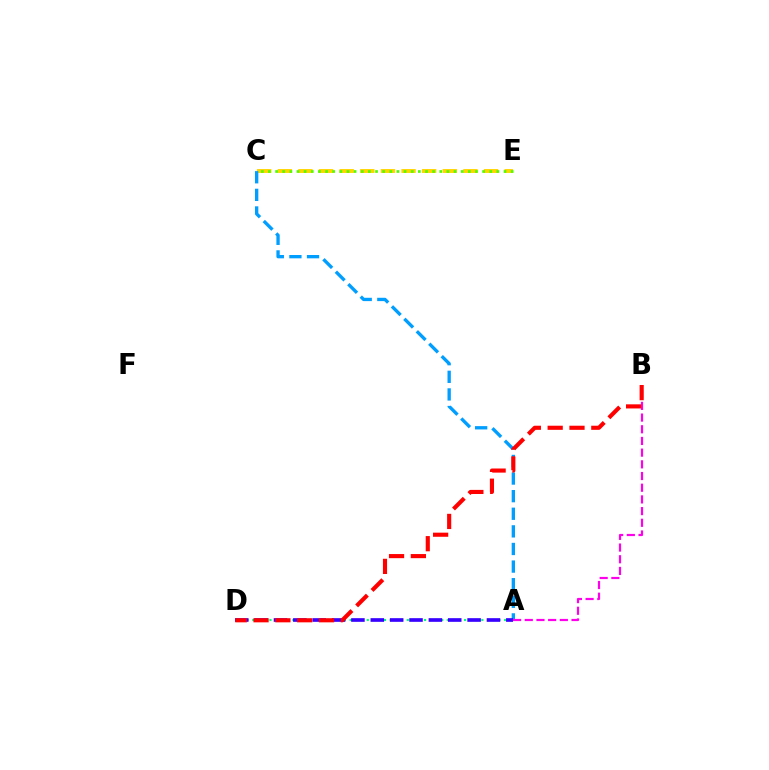{('A', 'D'): [{'color': '#00ff86', 'line_style': 'dotted', 'thickness': 1.56}, {'color': '#3700ff', 'line_style': 'dashed', 'thickness': 2.63}], ('C', 'E'): [{'color': '#ffd500', 'line_style': 'dashed', 'thickness': 2.8}, {'color': '#4fff00', 'line_style': 'dotted', 'thickness': 1.94}], ('A', 'C'): [{'color': '#009eff', 'line_style': 'dashed', 'thickness': 2.39}], ('A', 'B'): [{'color': '#ff00ed', 'line_style': 'dashed', 'thickness': 1.59}], ('B', 'D'): [{'color': '#ff0000', 'line_style': 'dashed', 'thickness': 2.96}]}